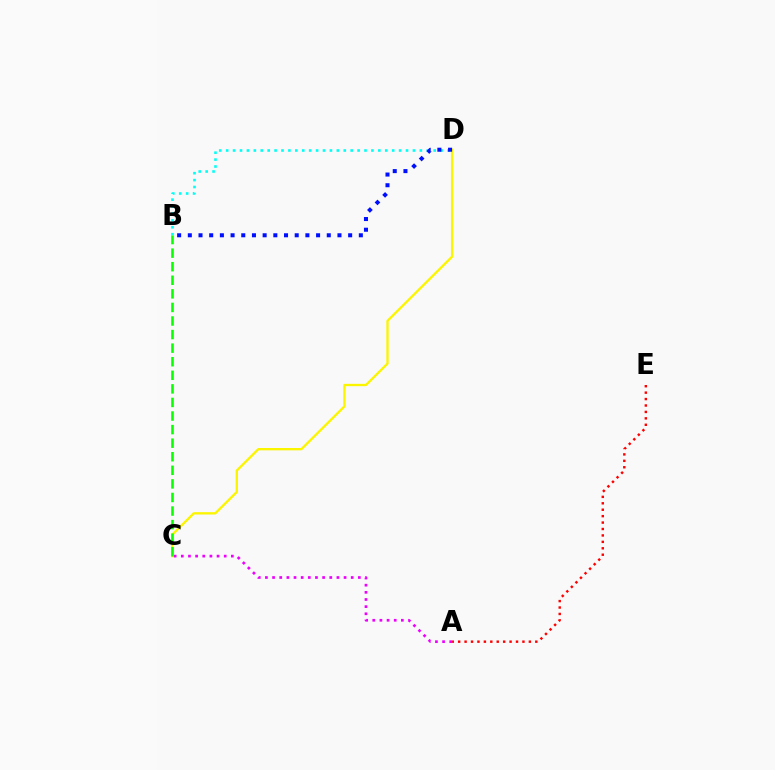{('C', 'D'): [{'color': '#fcf500', 'line_style': 'solid', 'thickness': 1.68}], ('B', 'D'): [{'color': '#00fff6', 'line_style': 'dotted', 'thickness': 1.88}, {'color': '#0010ff', 'line_style': 'dotted', 'thickness': 2.9}], ('A', 'E'): [{'color': '#ff0000', 'line_style': 'dotted', 'thickness': 1.75}], ('A', 'C'): [{'color': '#ee00ff', 'line_style': 'dotted', 'thickness': 1.94}], ('B', 'C'): [{'color': '#08ff00', 'line_style': 'dashed', 'thickness': 1.84}]}